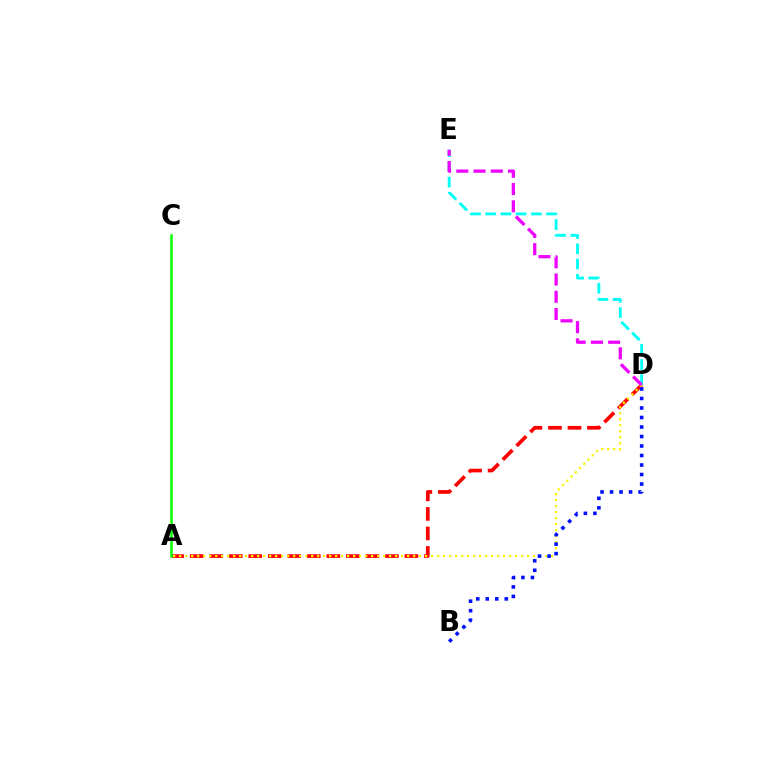{('A', 'D'): [{'color': '#ff0000', 'line_style': 'dashed', 'thickness': 2.65}, {'color': '#fcf500', 'line_style': 'dotted', 'thickness': 1.63}], ('B', 'D'): [{'color': '#0010ff', 'line_style': 'dotted', 'thickness': 2.58}], ('D', 'E'): [{'color': '#00fff6', 'line_style': 'dashed', 'thickness': 2.07}, {'color': '#ee00ff', 'line_style': 'dashed', 'thickness': 2.34}], ('A', 'C'): [{'color': '#08ff00', 'line_style': 'solid', 'thickness': 1.81}]}